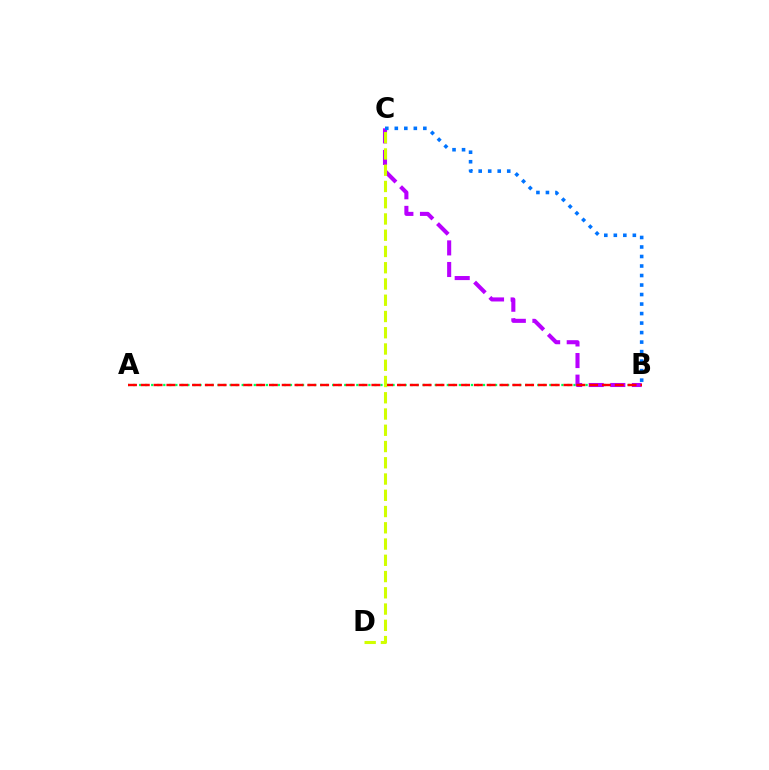{('A', 'B'): [{'color': '#00ff5c', 'line_style': 'dotted', 'thickness': 1.64}, {'color': '#ff0000', 'line_style': 'dashed', 'thickness': 1.74}], ('B', 'C'): [{'color': '#b900ff', 'line_style': 'dashed', 'thickness': 2.93}, {'color': '#0074ff', 'line_style': 'dotted', 'thickness': 2.58}], ('C', 'D'): [{'color': '#d1ff00', 'line_style': 'dashed', 'thickness': 2.21}]}